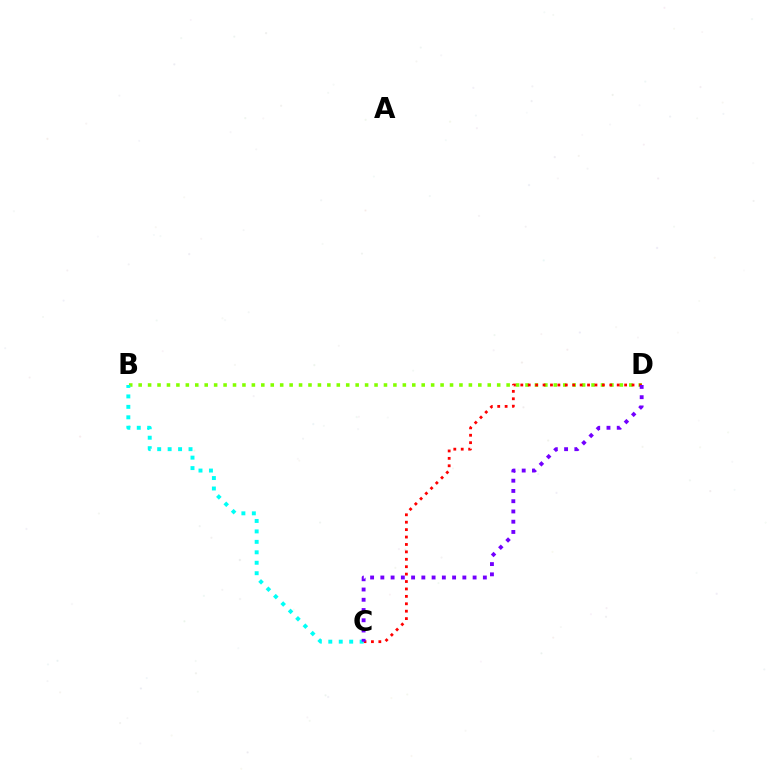{('B', 'D'): [{'color': '#84ff00', 'line_style': 'dotted', 'thickness': 2.56}], ('C', 'D'): [{'color': '#ff0000', 'line_style': 'dotted', 'thickness': 2.01}, {'color': '#7200ff', 'line_style': 'dotted', 'thickness': 2.79}], ('B', 'C'): [{'color': '#00fff6', 'line_style': 'dotted', 'thickness': 2.84}]}